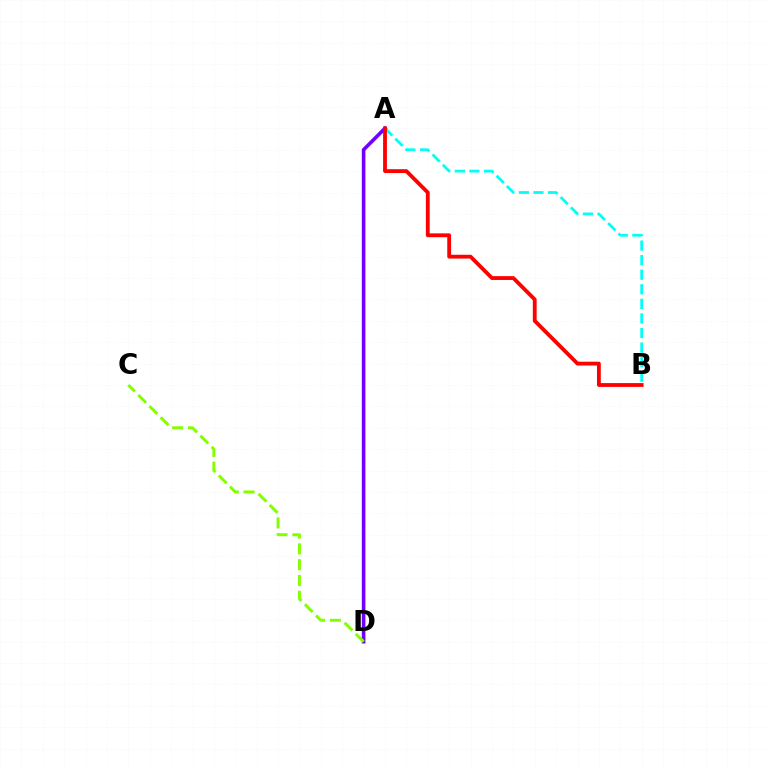{('A', 'D'): [{'color': '#7200ff', 'line_style': 'solid', 'thickness': 2.6}], ('C', 'D'): [{'color': '#84ff00', 'line_style': 'dashed', 'thickness': 2.15}], ('A', 'B'): [{'color': '#00fff6', 'line_style': 'dashed', 'thickness': 1.98}, {'color': '#ff0000', 'line_style': 'solid', 'thickness': 2.75}]}